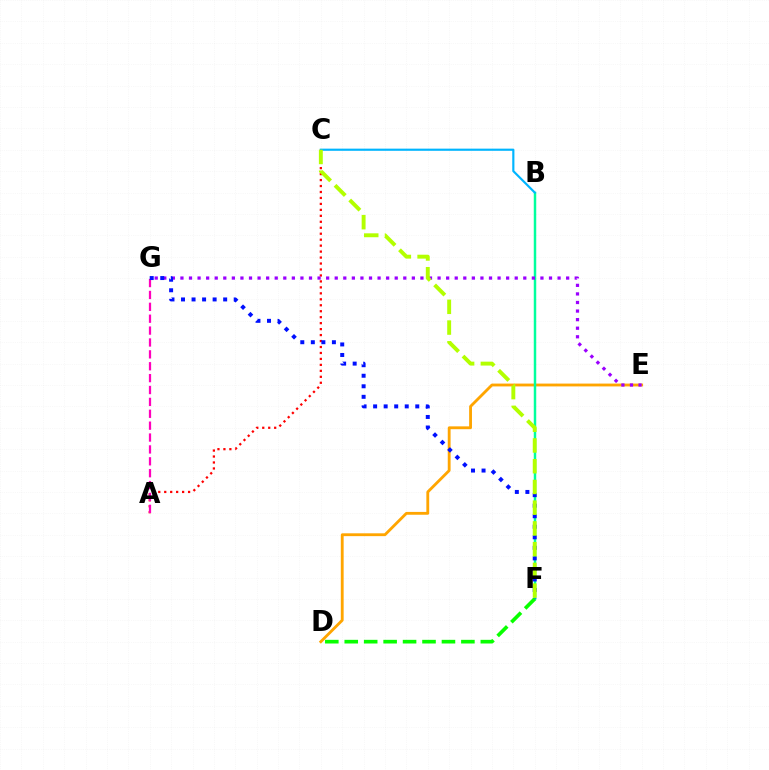{('A', 'C'): [{'color': '#ff0000', 'line_style': 'dotted', 'thickness': 1.62}], ('D', 'E'): [{'color': '#ffa500', 'line_style': 'solid', 'thickness': 2.04}], ('B', 'F'): [{'color': '#00ff9d', 'line_style': 'solid', 'thickness': 1.78}], ('E', 'G'): [{'color': '#9b00ff', 'line_style': 'dotted', 'thickness': 2.33}], ('A', 'G'): [{'color': '#ff00bd', 'line_style': 'dashed', 'thickness': 1.61}], ('F', 'G'): [{'color': '#0010ff', 'line_style': 'dotted', 'thickness': 2.86}], ('D', 'F'): [{'color': '#08ff00', 'line_style': 'dashed', 'thickness': 2.64}], ('B', 'C'): [{'color': '#00b5ff', 'line_style': 'solid', 'thickness': 1.56}], ('C', 'F'): [{'color': '#b3ff00', 'line_style': 'dashed', 'thickness': 2.82}]}